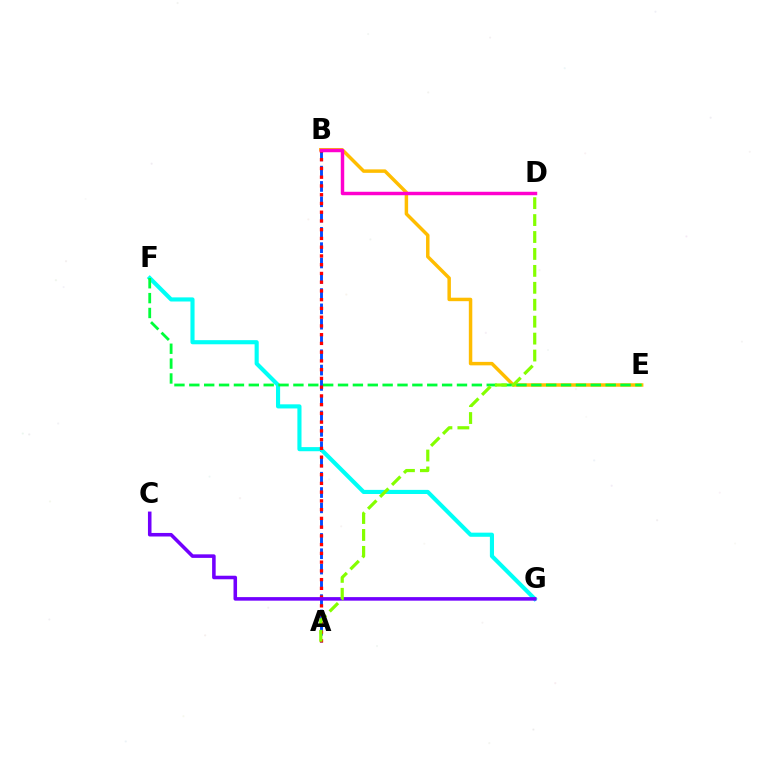{('A', 'B'): [{'color': '#004bff', 'line_style': 'dashed', 'thickness': 2.08}, {'color': '#ff0000', 'line_style': 'dotted', 'thickness': 2.38}], ('F', 'G'): [{'color': '#00fff6', 'line_style': 'solid', 'thickness': 2.97}], ('B', 'E'): [{'color': '#ffbd00', 'line_style': 'solid', 'thickness': 2.5}], ('E', 'F'): [{'color': '#00ff39', 'line_style': 'dashed', 'thickness': 2.02}], ('C', 'G'): [{'color': '#7200ff', 'line_style': 'solid', 'thickness': 2.56}], ('B', 'D'): [{'color': '#ff00cf', 'line_style': 'solid', 'thickness': 2.48}], ('A', 'D'): [{'color': '#84ff00', 'line_style': 'dashed', 'thickness': 2.3}]}